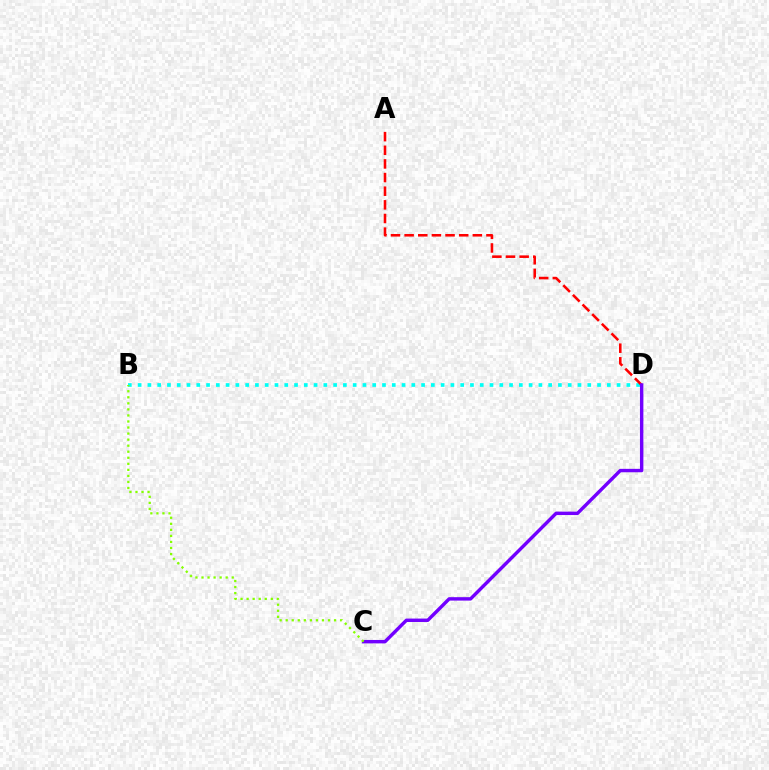{('B', 'D'): [{'color': '#00fff6', 'line_style': 'dotted', 'thickness': 2.66}], ('A', 'D'): [{'color': '#ff0000', 'line_style': 'dashed', 'thickness': 1.85}], ('C', 'D'): [{'color': '#7200ff', 'line_style': 'solid', 'thickness': 2.46}], ('B', 'C'): [{'color': '#84ff00', 'line_style': 'dotted', 'thickness': 1.64}]}